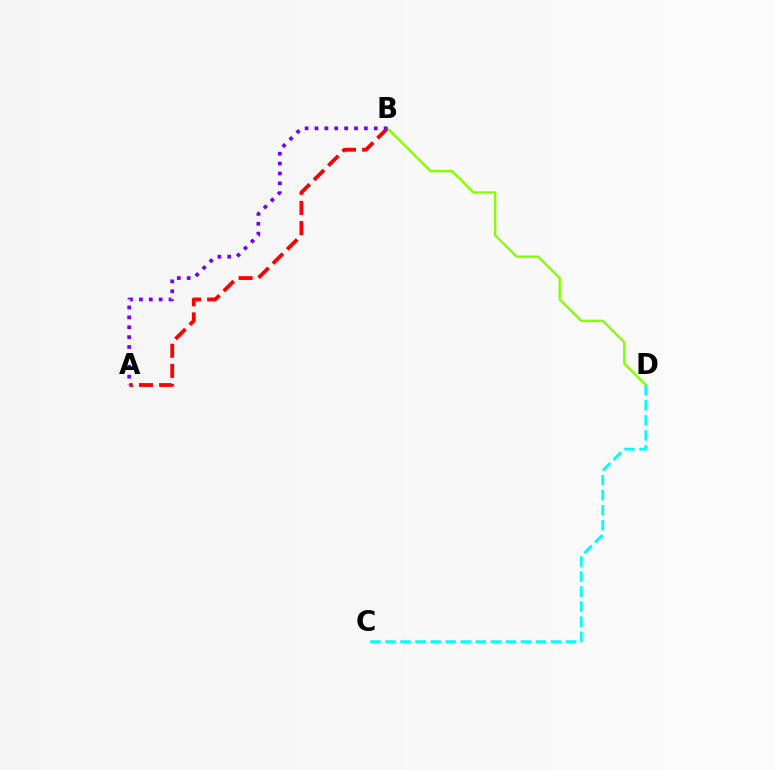{('A', 'B'): [{'color': '#ff0000', 'line_style': 'dashed', 'thickness': 2.74}, {'color': '#7200ff', 'line_style': 'dotted', 'thickness': 2.68}], ('B', 'D'): [{'color': '#84ff00', 'line_style': 'solid', 'thickness': 1.7}], ('C', 'D'): [{'color': '#00fff6', 'line_style': 'dashed', 'thickness': 2.04}]}